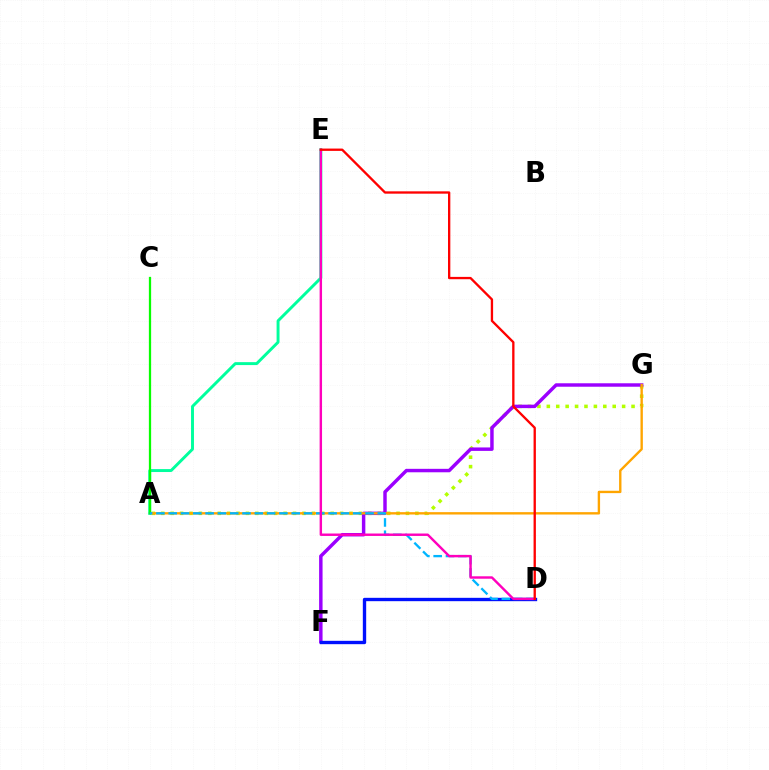{('A', 'G'): [{'color': '#b3ff00', 'line_style': 'dotted', 'thickness': 2.56}, {'color': '#ffa500', 'line_style': 'solid', 'thickness': 1.71}], ('F', 'G'): [{'color': '#9b00ff', 'line_style': 'solid', 'thickness': 2.49}], ('D', 'F'): [{'color': '#0010ff', 'line_style': 'solid', 'thickness': 2.41}], ('A', 'E'): [{'color': '#00ff9d', 'line_style': 'solid', 'thickness': 2.11}], ('A', 'C'): [{'color': '#08ff00', 'line_style': 'solid', 'thickness': 1.63}], ('A', 'D'): [{'color': '#00b5ff', 'line_style': 'dashed', 'thickness': 1.67}], ('D', 'E'): [{'color': '#ff00bd', 'line_style': 'solid', 'thickness': 1.74}, {'color': '#ff0000', 'line_style': 'solid', 'thickness': 1.67}]}